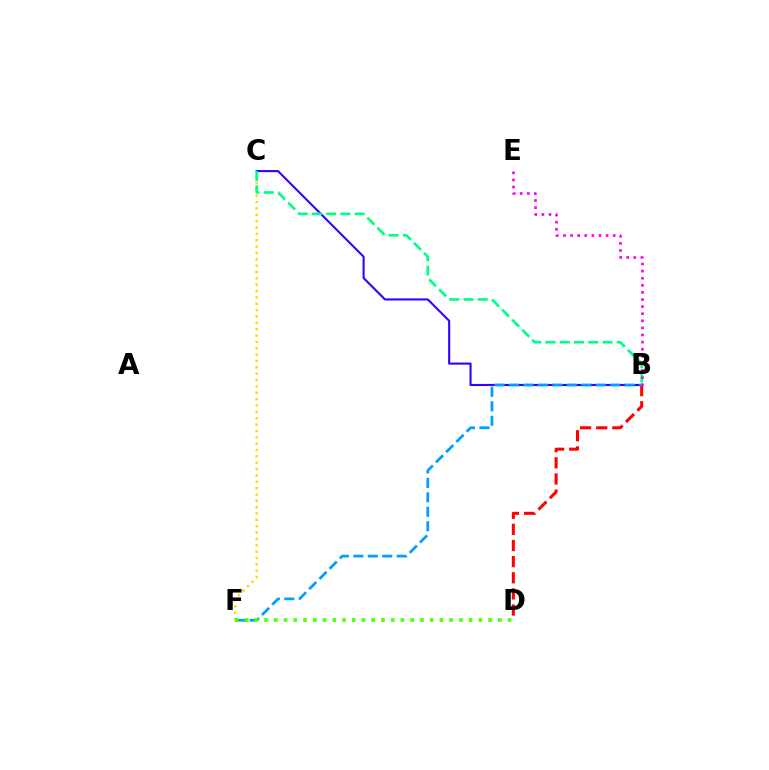{('B', 'C'): [{'color': '#3700ff', 'line_style': 'solid', 'thickness': 1.52}, {'color': '#00ff86', 'line_style': 'dashed', 'thickness': 1.94}], ('C', 'F'): [{'color': '#ffd500', 'line_style': 'dotted', 'thickness': 1.73}], ('B', 'D'): [{'color': '#ff0000', 'line_style': 'dashed', 'thickness': 2.19}], ('B', 'F'): [{'color': '#009eff', 'line_style': 'dashed', 'thickness': 1.96}], ('B', 'E'): [{'color': '#ff00ed', 'line_style': 'dotted', 'thickness': 1.93}], ('D', 'F'): [{'color': '#4fff00', 'line_style': 'dotted', 'thickness': 2.65}]}